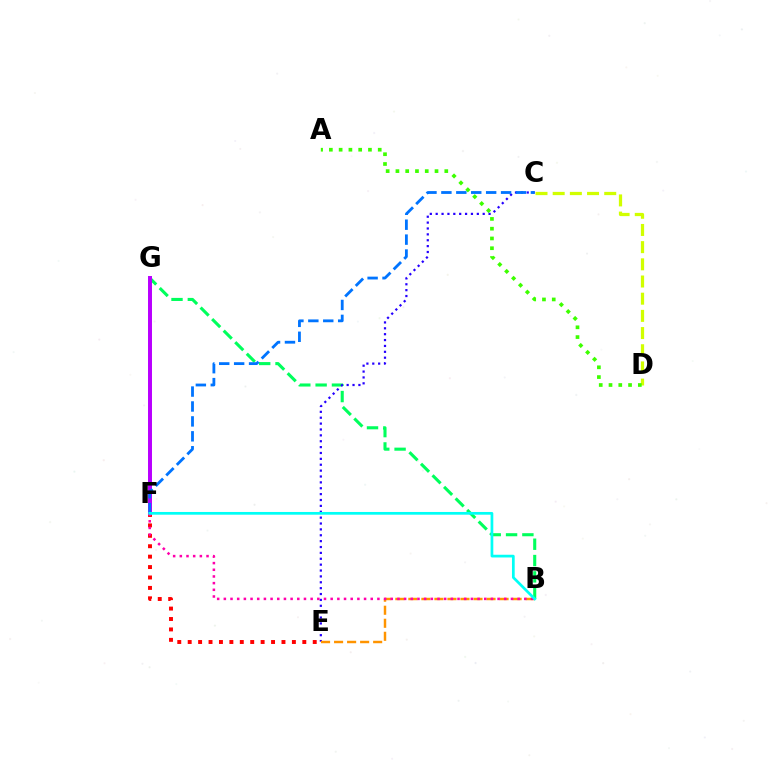{('C', 'D'): [{'color': '#d1ff00', 'line_style': 'dashed', 'thickness': 2.33}], ('B', 'G'): [{'color': '#00ff5c', 'line_style': 'dashed', 'thickness': 2.22}], ('E', 'F'): [{'color': '#ff0000', 'line_style': 'dotted', 'thickness': 2.83}], ('A', 'D'): [{'color': '#3dff00', 'line_style': 'dotted', 'thickness': 2.66}], ('F', 'G'): [{'color': '#b900ff', 'line_style': 'solid', 'thickness': 2.86}], ('C', 'E'): [{'color': '#2500ff', 'line_style': 'dotted', 'thickness': 1.6}], ('B', 'E'): [{'color': '#ff9400', 'line_style': 'dashed', 'thickness': 1.77}], ('C', 'F'): [{'color': '#0074ff', 'line_style': 'dashed', 'thickness': 2.03}], ('B', 'F'): [{'color': '#ff00ac', 'line_style': 'dotted', 'thickness': 1.81}, {'color': '#00fff6', 'line_style': 'solid', 'thickness': 1.96}]}